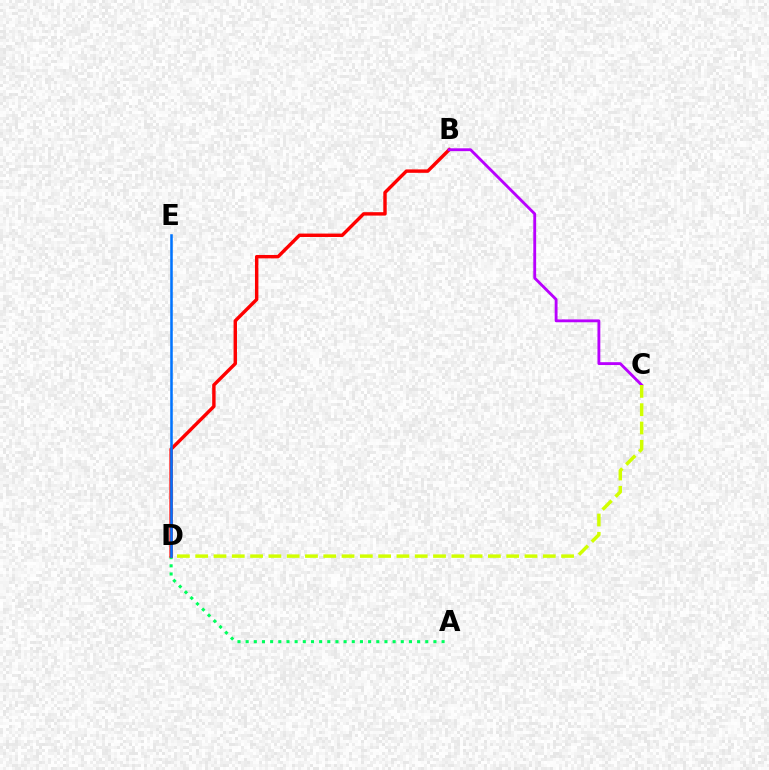{('A', 'D'): [{'color': '#00ff5c', 'line_style': 'dotted', 'thickness': 2.22}], ('B', 'D'): [{'color': '#ff0000', 'line_style': 'solid', 'thickness': 2.46}], ('B', 'C'): [{'color': '#b900ff', 'line_style': 'solid', 'thickness': 2.05}], ('C', 'D'): [{'color': '#d1ff00', 'line_style': 'dashed', 'thickness': 2.49}], ('D', 'E'): [{'color': '#0074ff', 'line_style': 'solid', 'thickness': 1.83}]}